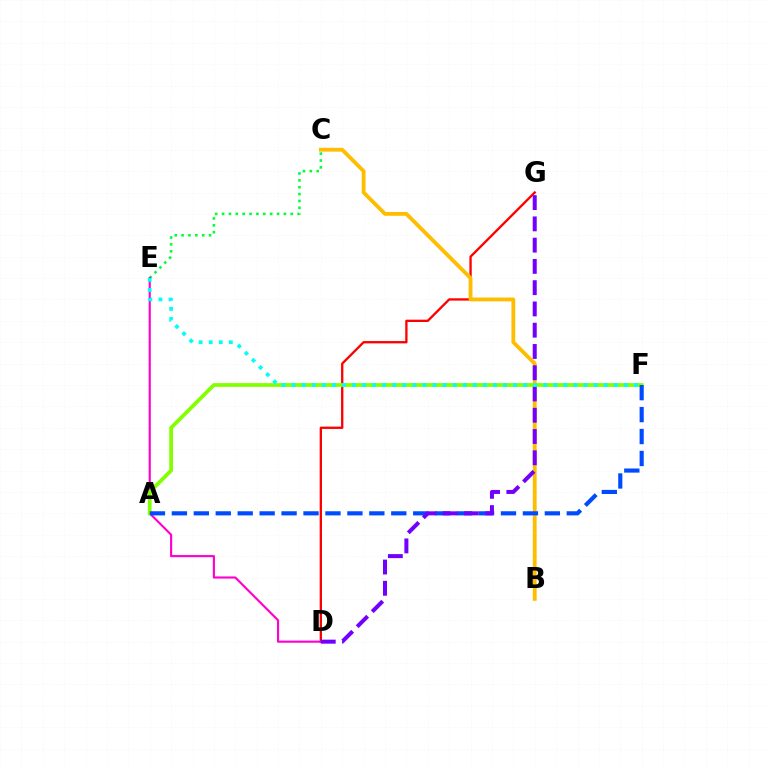{('D', 'G'): [{'color': '#ff0000', 'line_style': 'solid', 'thickness': 1.67}, {'color': '#7200ff', 'line_style': 'dashed', 'thickness': 2.89}], ('C', 'E'): [{'color': '#00ff39', 'line_style': 'dotted', 'thickness': 1.87}], ('D', 'E'): [{'color': '#ff00cf', 'line_style': 'solid', 'thickness': 1.54}], ('B', 'C'): [{'color': '#ffbd00', 'line_style': 'solid', 'thickness': 2.75}], ('A', 'F'): [{'color': '#84ff00', 'line_style': 'solid', 'thickness': 2.71}, {'color': '#004bff', 'line_style': 'dashed', 'thickness': 2.98}], ('E', 'F'): [{'color': '#00fff6', 'line_style': 'dotted', 'thickness': 2.73}]}